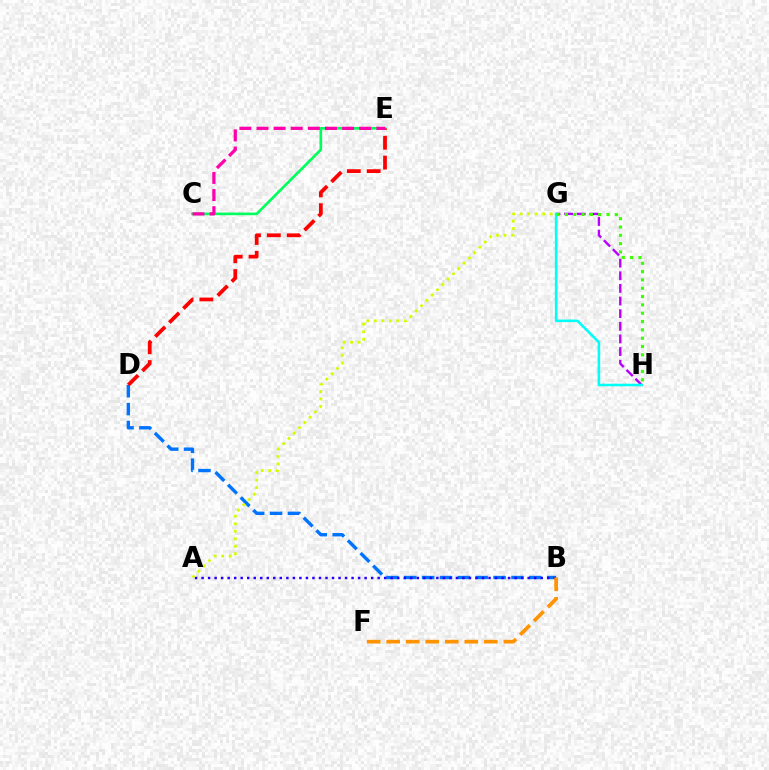{('G', 'H'): [{'color': '#b900ff', 'line_style': 'dashed', 'thickness': 1.72}, {'color': '#00fff6', 'line_style': 'solid', 'thickness': 1.84}, {'color': '#3dff00', 'line_style': 'dotted', 'thickness': 2.26}], ('B', 'D'): [{'color': '#0074ff', 'line_style': 'dashed', 'thickness': 2.43}], ('A', 'B'): [{'color': '#2500ff', 'line_style': 'dotted', 'thickness': 1.77}], ('C', 'E'): [{'color': '#00ff5c', 'line_style': 'solid', 'thickness': 1.9}, {'color': '#ff00ac', 'line_style': 'dashed', 'thickness': 2.33}], ('B', 'F'): [{'color': '#ff9400', 'line_style': 'dashed', 'thickness': 2.65}], ('A', 'G'): [{'color': '#d1ff00', 'line_style': 'dotted', 'thickness': 2.04}], ('D', 'E'): [{'color': '#ff0000', 'line_style': 'dashed', 'thickness': 2.7}]}